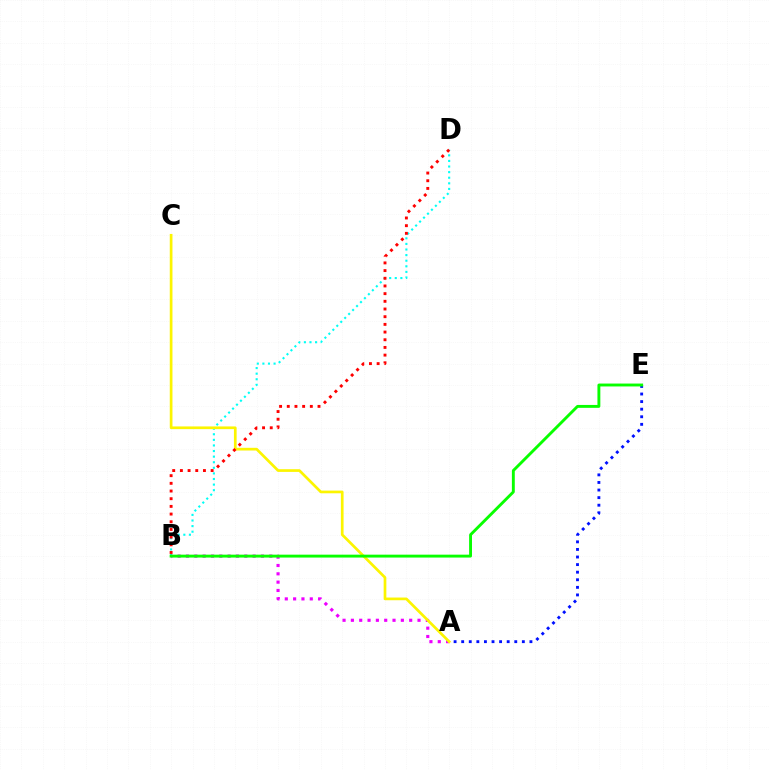{('B', 'D'): [{'color': '#00fff6', 'line_style': 'dotted', 'thickness': 1.52}, {'color': '#ff0000', 'line_style': 'dotted', 'thickness': 2.09}], ('A', 'B'): [{'color': '#ee00ff', 'line_style': 'dotted', 'thickness': 2.26}], ('A', 'C'): [{'color': '#fcf500', 'line_style': 'solid', 'thickness': 1.94}], ('A', 'E'): [{'color': '#0010ff', 'line_style': 'dotted', 'thickness': 2.06}], ('B', 'E'): [{'color': '#08ff00', 'line_style': 'solid', 'thickness': 2.08}]}